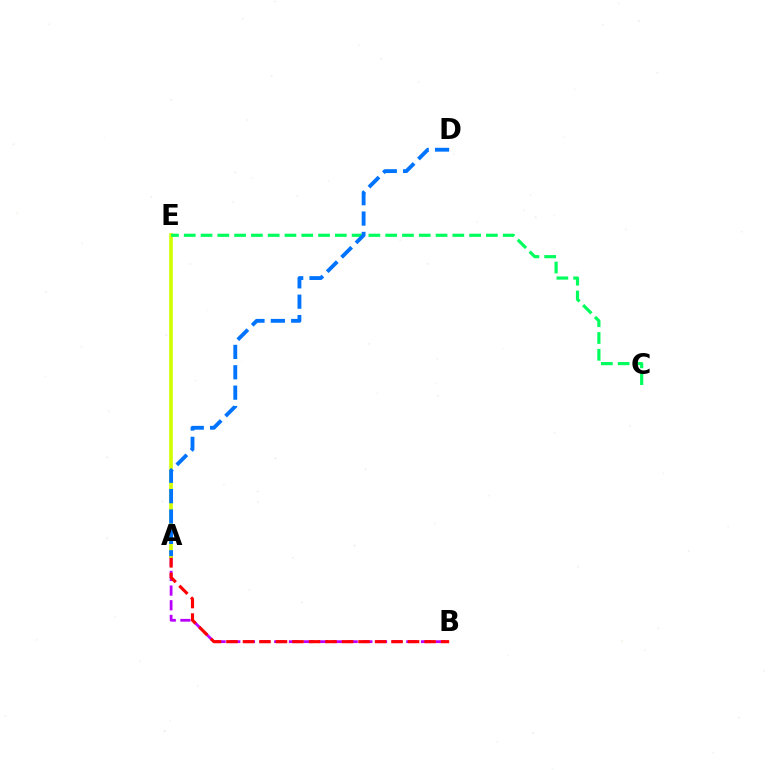{('A', 'B'): [{'color': '#b900ff', 'line_style': 'dashed', 'thickness': 1.99}, {'color': '#ff0000', 'line_style': 'dashed', 'thickness': 2.24}], ('A', 'E'): [{'color': '#d1ff00', 'line_style': 'solid', 'thickness': 2.61}], ('C', 'E'): [{'color': '#00ff5c', 'line_style': 'dashed', 'thickness': 2.28}], ('A', 'D'): [{'color': '#0074ff', 'line_style': 'dashed', 'thickness': 2.77}]}